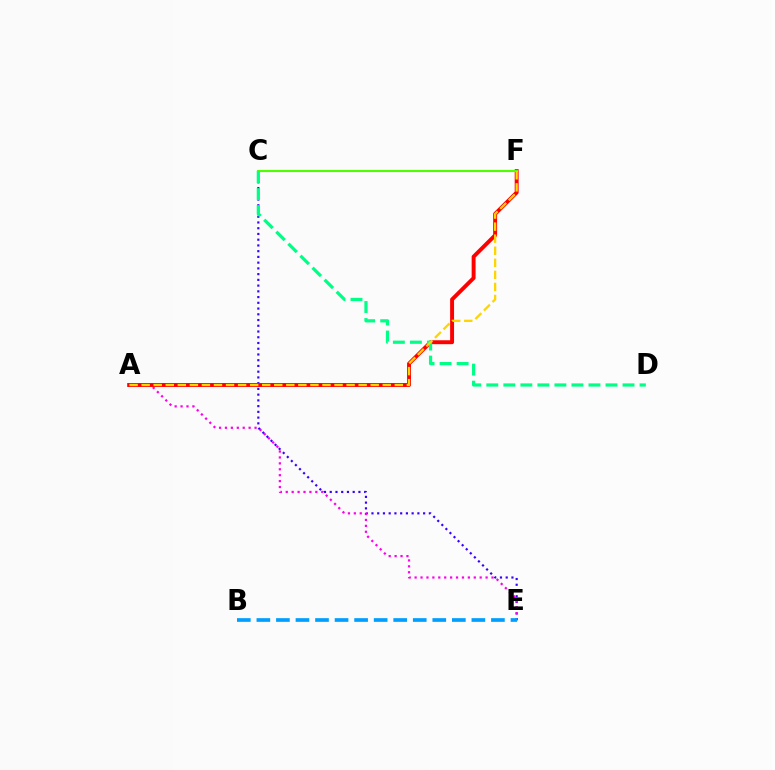{('C', 'E'): [{'color': '#3700ff', 'line_style': 'dotted', 'thickness': 1.56}], ('A', 'E'): [{'color': '#ff00ed', 'line_style': 'dotted', 'thickness': 1.61}], ('A', 'F'): [{'color': '#ff0000', 'line_style': 'solid', 'thickness': 2.83}, {'color': '#ffd500', 'line_style': 'dashed', 'thickness': 1.64}], ('C', 'F'): [{'color': '#4fff00', 'line_style': 'solid', 'thickness': 1.53}], ('C', 'D'): [{'color': '#00ff86', 'line_style': 'dashed', 'thickness': 2.31}], ('B', 'E'): [{'color': '#009eff', 'line_style': 'dashed', 'thickness': 2.66}]}